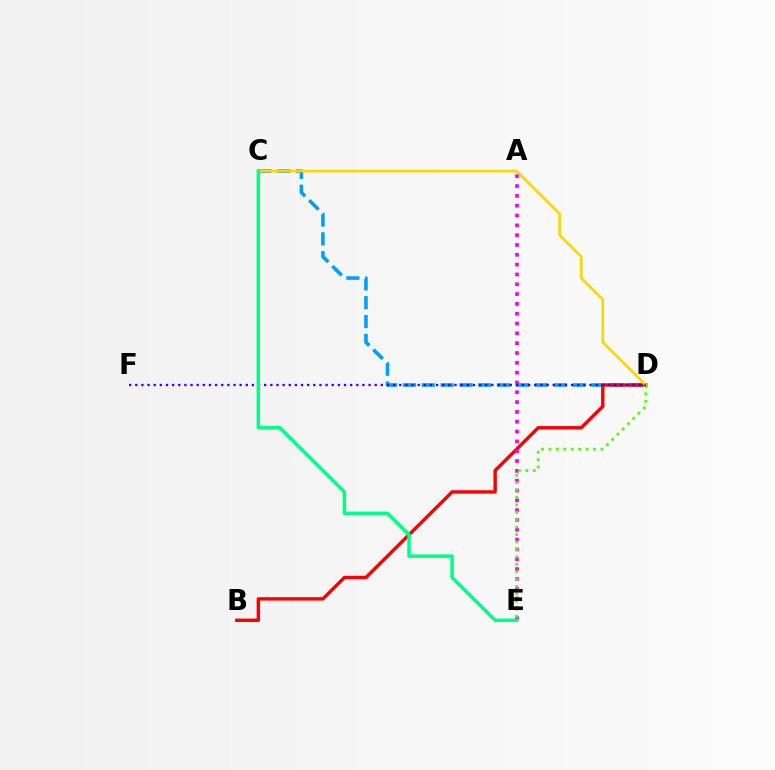{('C', 'D'): [{'color': '#009eff', 'line_style': 'dashed', 'thickness': 2.56}, {'color': '#ffd500', 'line_style': 'solid', 'thickness': 1.93}], ('B', 'D'): [{'color': '#ff0000', 'line_style': 'solid', 'thickness': 2.45}], ('A', 'E'): [{'color': '#ff00ed', 'line_style': 'dotted', 'thickness': 2.67}], ('D', 'E'): [{'color': '#4fff00', 'line_style': 'dotted', 'thickness': 2.02}], ('D', 'F'): [{'color': '#3700ff', 'line_style': 'dotted', 'thickness': 1.67}], ('C', 'E'): [{'color': '#00ff86', 'line_style': 'solid', 'thickness': 2.51}]}